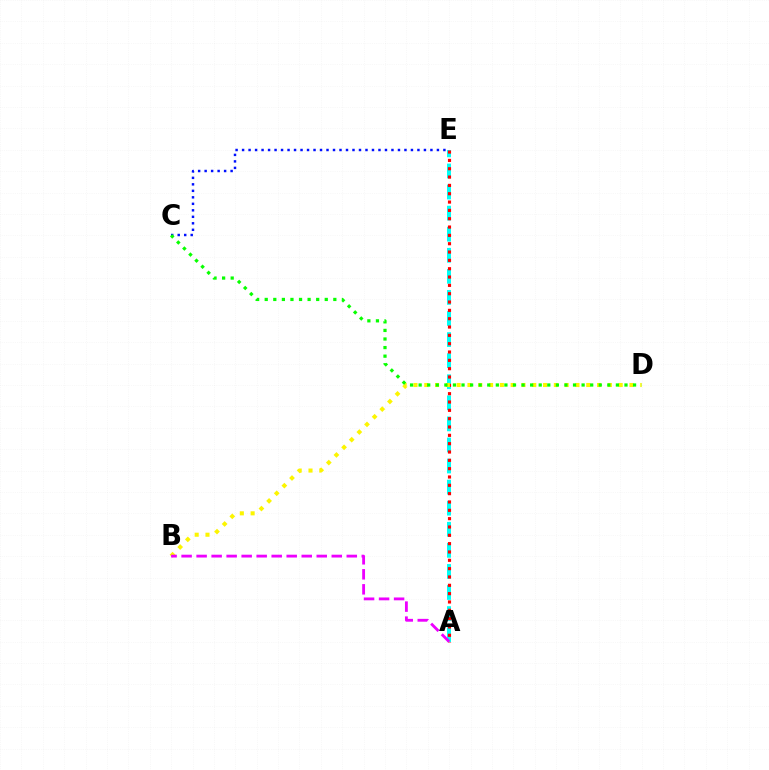{('A', 'E'): [{'color': '#00fff6', 'line_style': 'dashed', 'thickness': 2.86}, {'color': '#ff0000', 'line_style': 'dotted', 'thickness': 2.26}], ('C', 'E'): [{'color': '#0010ff', 'line_style': 'dotted', 'thickness': 1.76}], ('B', 'D'): [{'color': '#fcf500', 'line_style': 'dotted', 'thickness': 2.93}], ('A', 'B'): [{'color': '#ee00ff', 'line_style': 'dashed', 'thickness': 2.04}], ('C', 'D'): [{'color': '#08ff00', 'line_style': 'dotted', 'thickness': 2.33}]}